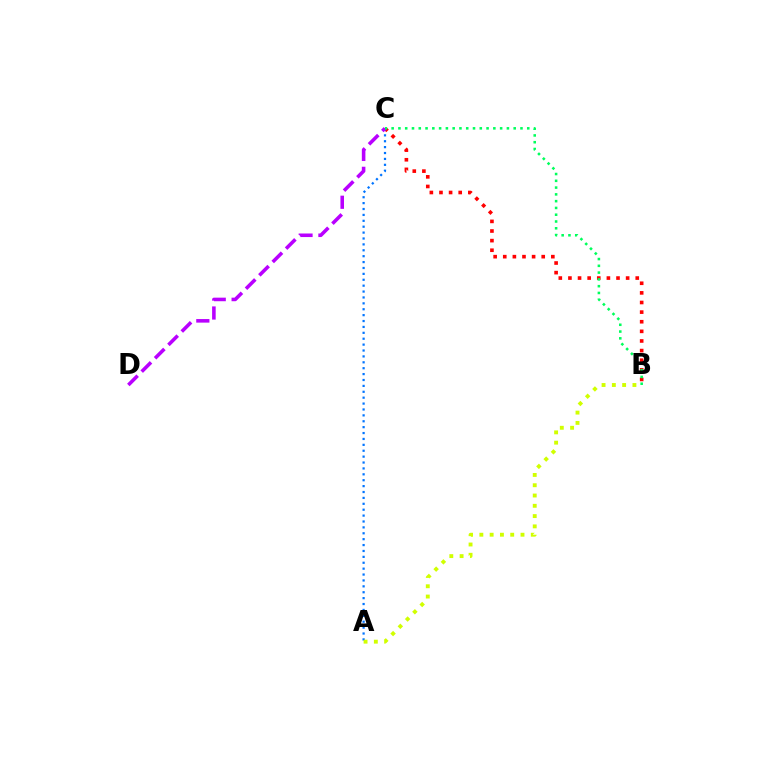{('B', 'C'): [{'color': '#ff0000', 'line_style': 'dotted', 'thickness': 2.61}, {'color': '#00ff5c', 'line_style': 'dotted', 'thickness': 1.84}], ('A', 'C'): [{'color': '#0074ff', 'line_style': 'dotted', 'thickness': 1.6}], ('C', 'D'): [{'color': '#b900ff', 'line_style': 'dashed', 'thickness': 2.57}], ('A', 'B'): [{'color': '#d1ff00', 'line_style': 'dotted', 'thickness': 2.79}]}